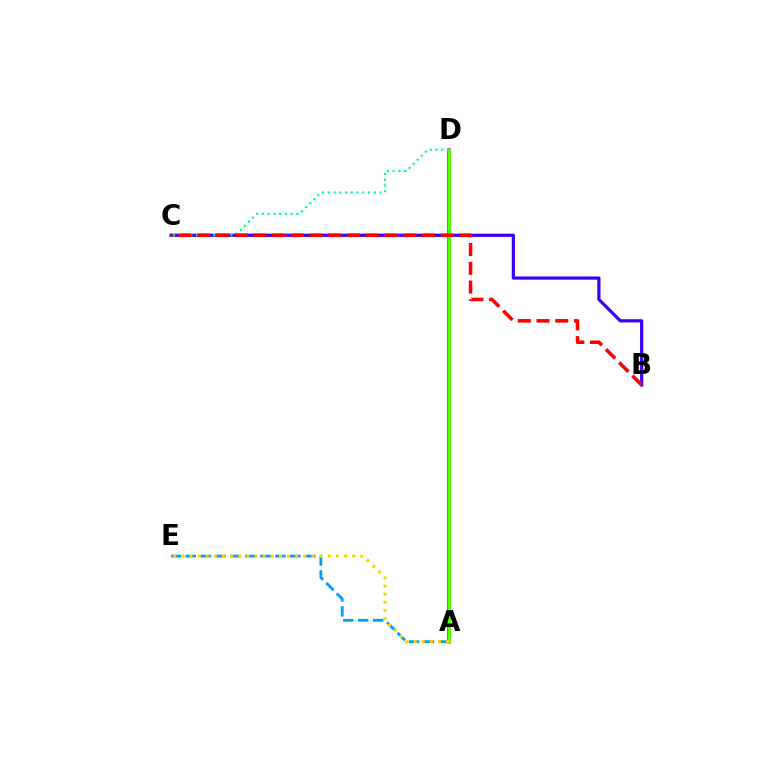{('B', 'C'): [{'color': '#3700ff', 'line_style': 'solid', 'thickness': 2.3}, {'color': '#ff0000', 'line_style': 'dashed', 'thickness': 2.55}], ('A', 'D'): [{'color': '#ff00ed', 'line_style': 'solid', 'thickness': 2.64}, {'color': '#4fff00', 'line_style': 'solid', 'thickness': 2.13}], ('A', 'E'): [{'color': '#009eff', 'line_style': 'dashed', 'thickness': 2.03}, {'color': '#ffd500', 'line_style': 'dotted', 'thickness': 2.21}], ('C', 'D'): [{'color': '#00ff86', 'line_style': 'dotted', 'thickness': 1.56}]}